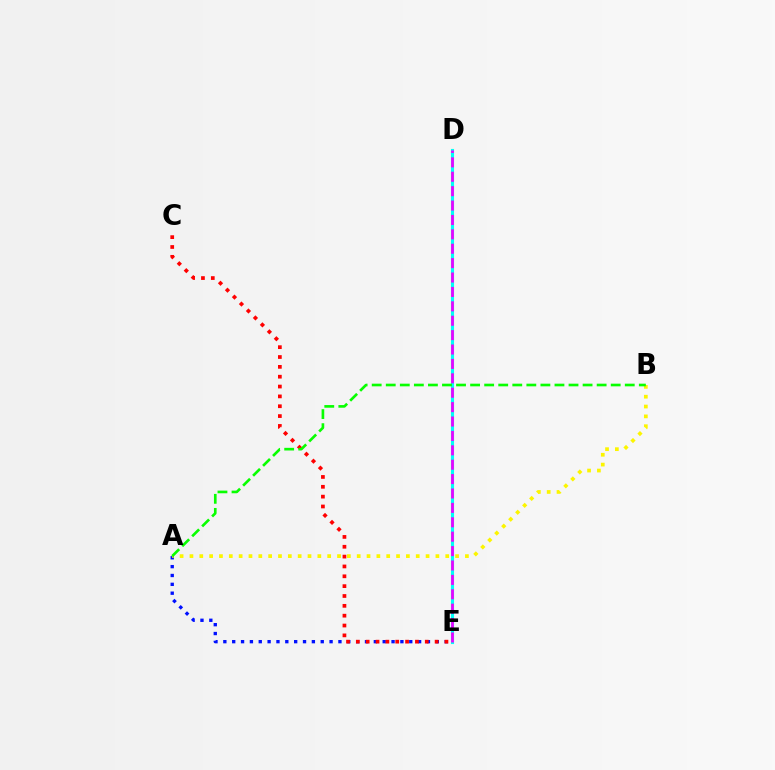{('D', 'E'): [{'color': '#00fff6', 'line_style': 'solid', 'thickness': 2.24}, {'color': '#ee00ff', 'line_style': 'dashed', 'thickness': 1.96}], ('A', 'E'): [{'color': '#0010ff', 'line_style': 'dotted', 'thickness': 2.41}], ('A', 'B'): [{'color': '#fcf500', 'line_style': 'dotted', 'thickness': 2.67}, {'color': '#08ff00', 'line_style': 'dashed', 'thickness': 1.91}], ('C', 'E'): [{'color': '#ff0000', 'line_style': 'dotted', 'thickness': 2.68}]}